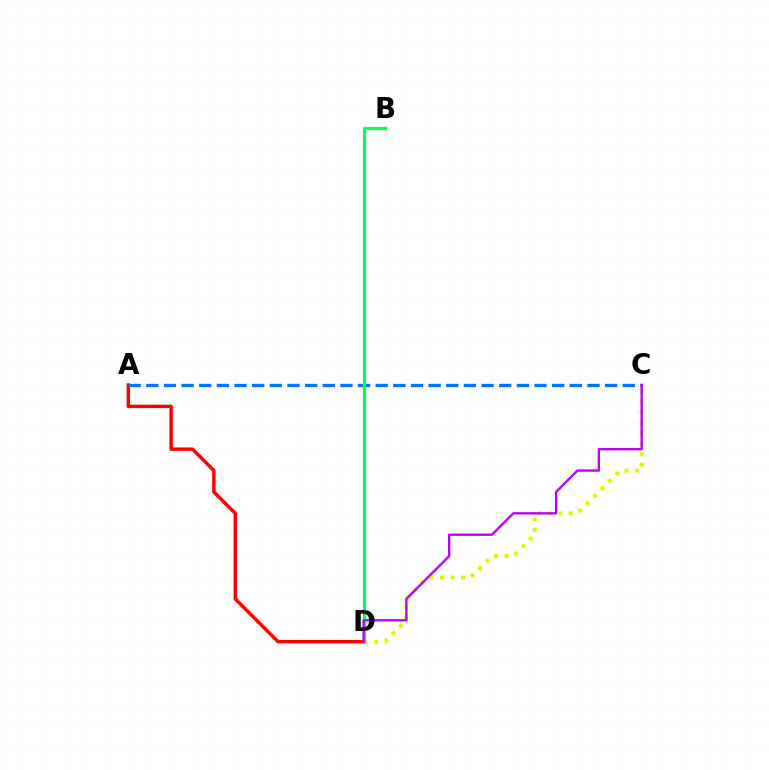{('A', 'D'): [{'color': '#ff0000', 'line_style': 'solid', 'thickness': 2.48}], ('C', 'D'): [{'color': '#d1ff00', 'line_style': 'dotted', 'thickness': 2.85}, {'color': '#b900ff', 'line_style': 'solid', 'thickness': 1.71}], ('A', 'C'): [{'color': '#0074ff', 'line_style': 'dashed', 'thickness': 2.4}], ('B', 'D'): [{'color': '#00ff5c', 'line_style': 'solid', 'thickness': 2.29}]}